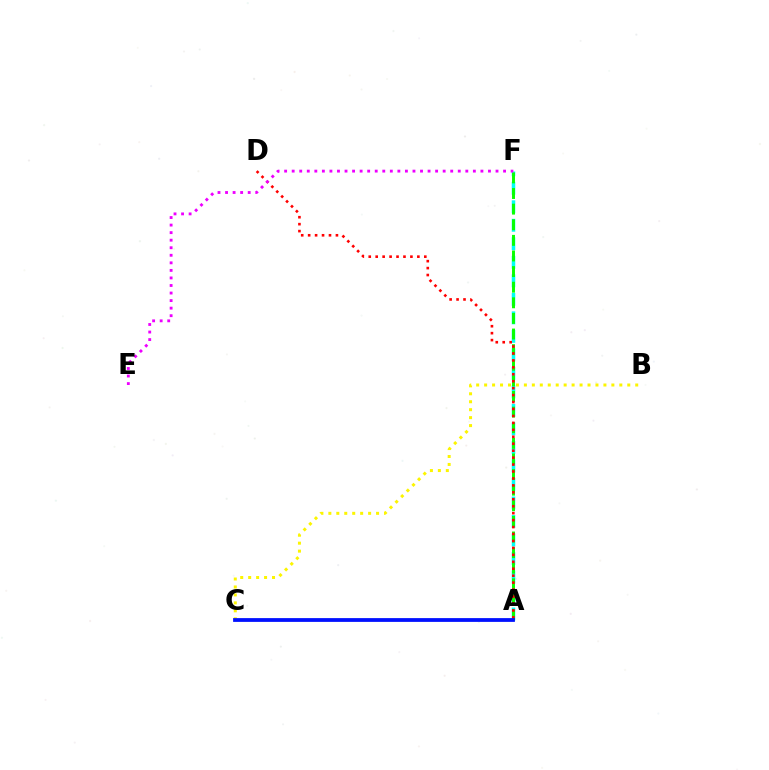{('A', 'F'): [{'color': '#00fff6', 'line_style': 'dashed', 'thickness': 2.51}, {'color': '#08ff00', 'line_style': 'dashed', 'thickness': 2.12}], ('B', 'C'): [{'color': '#fcf500', 'line_style': 'dotted', 'thickness': 2.16}], ('A', 'D'): [{'color': '#ff0000', 'line_style': 'dotted', 'thickness': 1.89}], ('A', 'C'): [{'color': '#0010ff', 'line_style': 'solid', 'thickness': 2.72}], ('E', 'F'): [{'color': '#ee00ff', 'line_style': 'dotted', 'thickness': 2.05}]}